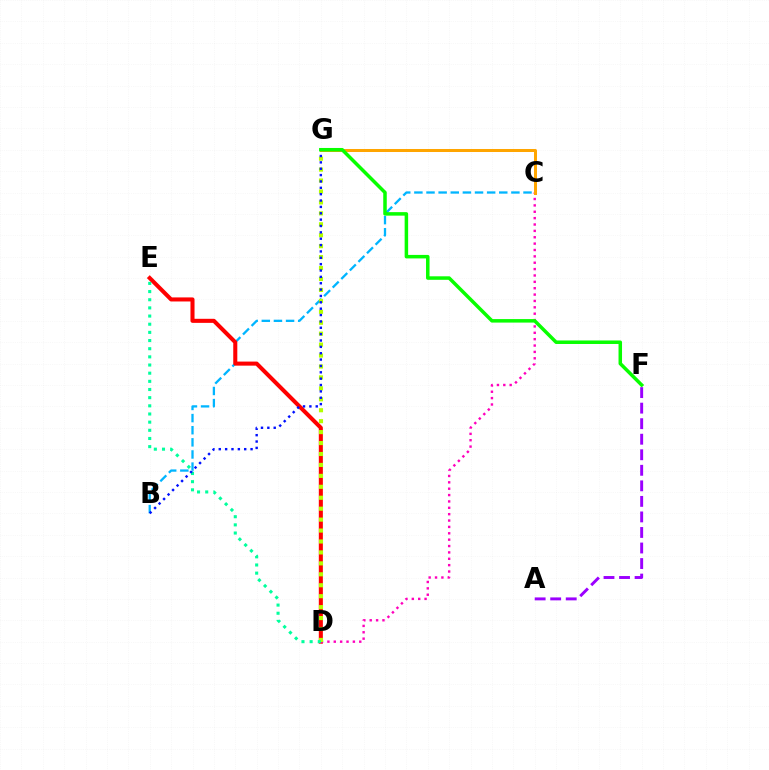{('B', 'C'): [{'color': '#00b5ff', 'line_style': 'dashed', 'thickness': 1.65}], ('D', 'E'): [{'color': '#ff0000', 'line_style': 'solid', 'thickness': 2.92}, {'color': '#00ff9d', 'line_style': 'dotted', 'thickness': 2.22}], ('C', 'D'): [{'color': '#ff00bd', 'line_style': 'dotted', 'thickness': 1.73}], ('D', 'G'): [{'color': '#b3ff00', 'line_style': 'dotted', 'thickness': 2.97}], ('B', 'G'): [{'color': '#0010ff', 'line_style': 'dotted', 'thickness': 1.73}], ('C', 'G'): [{'color': '#ffa500', 'line_style': 'solid', 'thickness': 2.17}], ('F', 'G'): [{'color': '#08ff00', 'line_style': 'solid', 'thickness': 2.52}], ('A', 'F'): [{'color': '#9b00ff', 'line_style': 'dashed', 'thickness': 2.11}]}